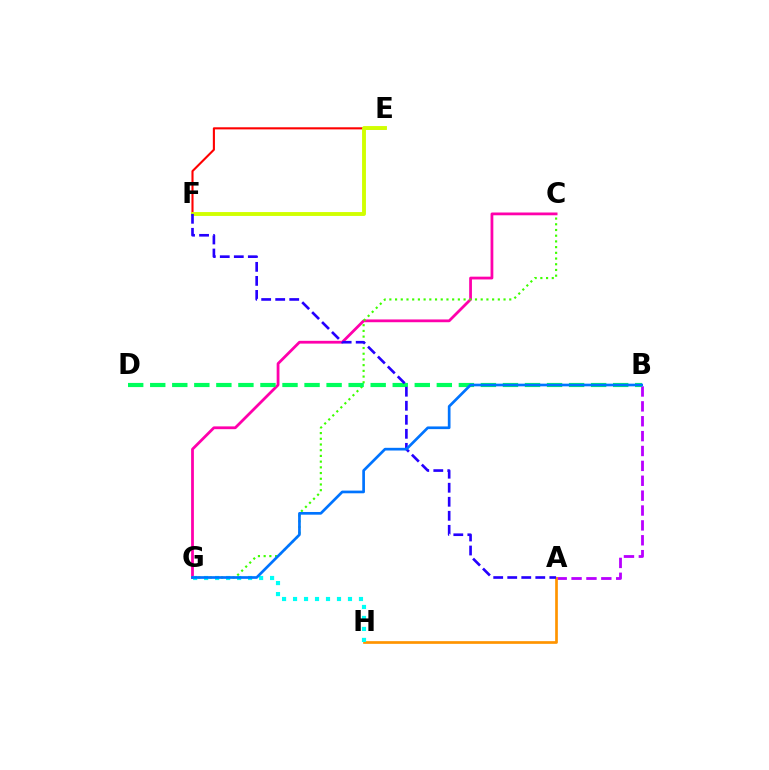{('E', 'F'): [{'color': '#ff0000', 'line_style': 'solid', 'thickness': 1.52}, {'color': '#d1ff00', 'line_style': 'solid', 'thickness': 2.79}], ('C', 'G'): [{'color': '#ff00ac', 'line_style': 'solid', 'thickness': 2.0}, {'color': '#3dff00', 'line_style': 'dotted', 'thickness': 1.55}], ('A', 'B'): [{'color': '#b900ff', 'line_style': 'dashed', 'thickness': 2.02}], ('A', 'H'): [{'color': '#ff9400', 'line_style': 'solid', 'thickness': 1.94}], ('G', 'H'): [{'color': '#00fff6', 'line_style': 'dotted', 'thickness': 2.99}], ('B', 'D'): [{'color': '#00ff5c', 'line_style': 'dashed', 'thickness': 2.99}], ('A', 'F'): [{'color': '#2500ff', 'line_style': 'dashed', 'thickness': 1.91}], ('B', 'G'): [{'color': '#0074ff', 'line_style': 'solid', 'thickness': 1.94}]}